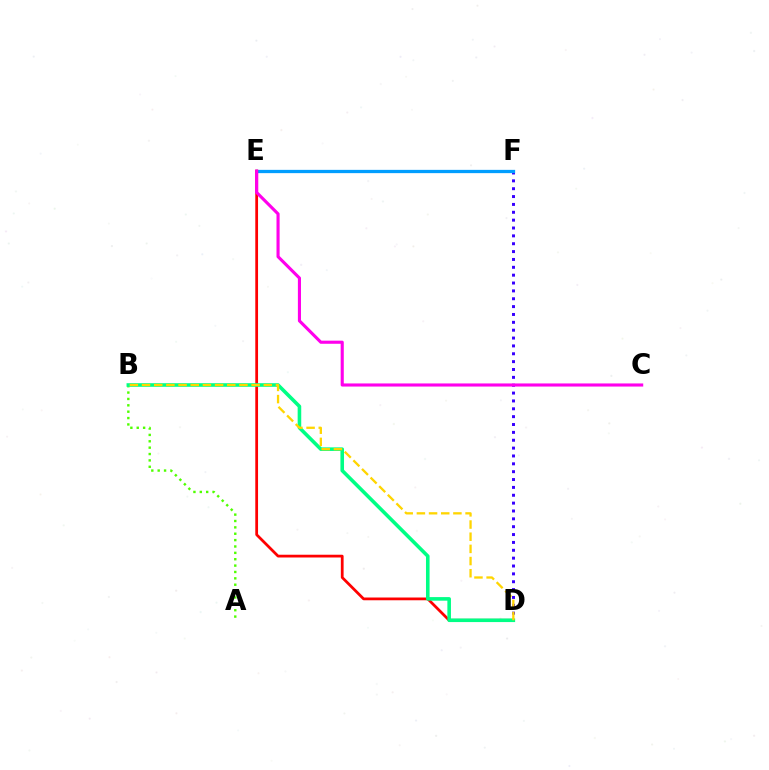{('D', 'F'): [{'color': '#3700ff', 'line_style': 'dotted', 'thickness': 2.14}], ('A', 'B'): [{'color': '#4fff00', 'line_style': 'dotted', 'thickness': 1.73}], ('E', 'F'): [{'color': '#009eff', 'line_style': 'solid', 'thickness': 2.36}], ('D', 'E'): [{'color': '#ff0000', 'line_style': 'solid', 'thickness': 1.99}], ('B', 'D'): [{'color': '#00ff86', 'line_style': 'solid', 'thickness': 2.58}, {'color': '#ffd500', 'line_style': 'dashed', 'thickness': 1.65}], ('C', 'E'): [{'color': '#ff00ed', 'line_style': 'solid', 'thickness': 2.24}]}